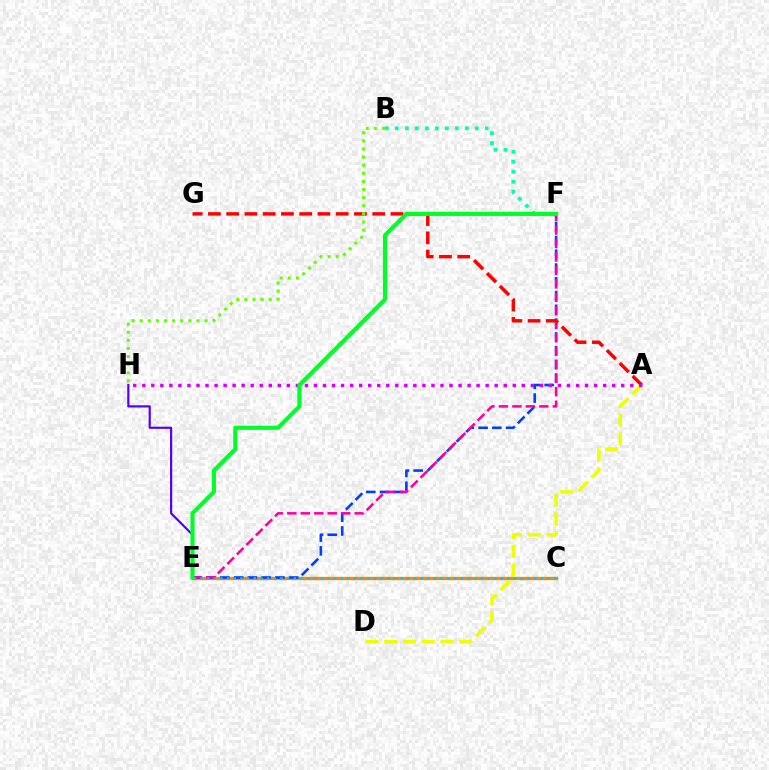{('C', 'E'): [{'color': '#ff8800', 'line_style': 'solid', 'thickness': 2.4}, {'color': '#00c7ff', 'line_style': 'dotted', 'thickness': 1.81}], ('E', 'F'): [{'color': '#003fff', 'line_style': 'dashed', 'thickness': 1.87}, {'color': '#ff00a0', 'line_style': 'dashed', 'thickness': 1.83}, {'color': '#00ff27', 'line_style': 'solid', 'thickness': 2.97}], ('E', 'H'): [{'color': '#4f00ff', 'line_style': 'solid', 'thickness': 1.56}], ('A', 'D'): [{'color': '#eeff00', 'line_style': 'dashed', 'thickness': 2.55}], ('A', 'G'): [{'color': '#ff0000', 'line_style': 'dashed', 'thickness': 2.48}], ('A', 'H'): [{'color': '#d600ff', 'line_style': 'dotted', 'thickness': 2.46}], ('B', 'F'): [{'color': '#00ffaf', 'line_style': 'dotted', 'thickness': 2.71}], ('B', 'H'): [{'color': '#66ff00', 'line_style': 'dotted', 'thickness': 2.2}]}